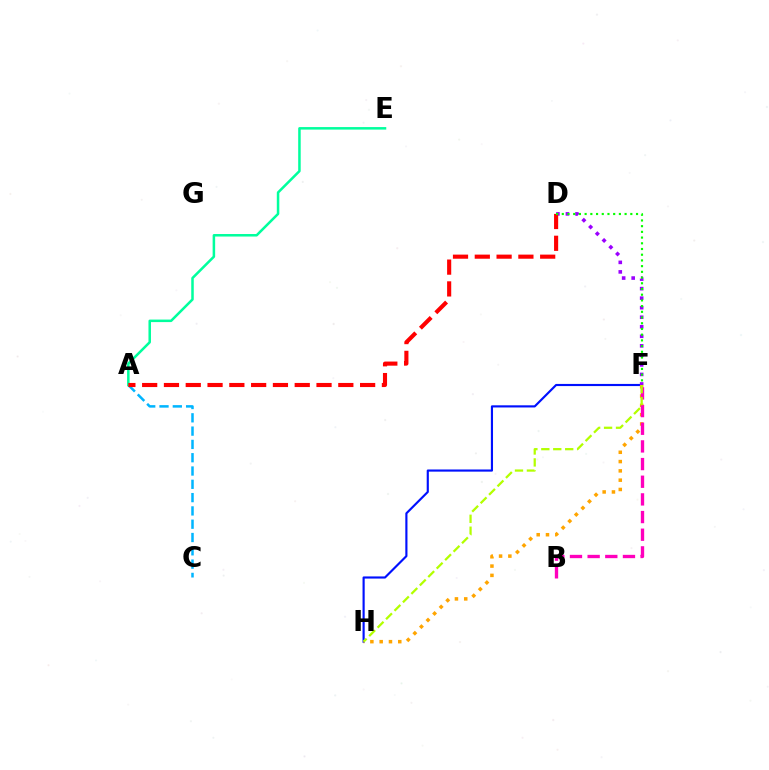{('F', 'H'): [{'color': '#0010ff', 'line_style': 'solid', 'thickness': 1.55}, {'color': '#ffa500', 'line_style': 'dotted', 'thickness': 2.53}, {'color': '#b3ff00', 'line_style': 'dashed', 'thickness': 1.62}], ('A', 'C'): [{'color': '#00b5ff', 'line_style': 'dashed', 'thickness': 1.81}], ('D', 'F'): [{'color': '#9b00ff', 'line_style': 'dotted', 'thickness': 2.59}, {'color': '#08ff00', 'line_style': 'dotted', 'thickness': 1.55}], ('B', 'F'): [{'color': '#ff00bd', 'line_style': 'dashed', 'thickness': 2.4}], ('A', 'E'): [{'color': '#00ff9d', 'line_style': 'solid', 'thickness': 1.81}], ('A', 'D'): [{'color': '#ff0000', 'line_style': 'dashed', 'thickness': 2.96}]}